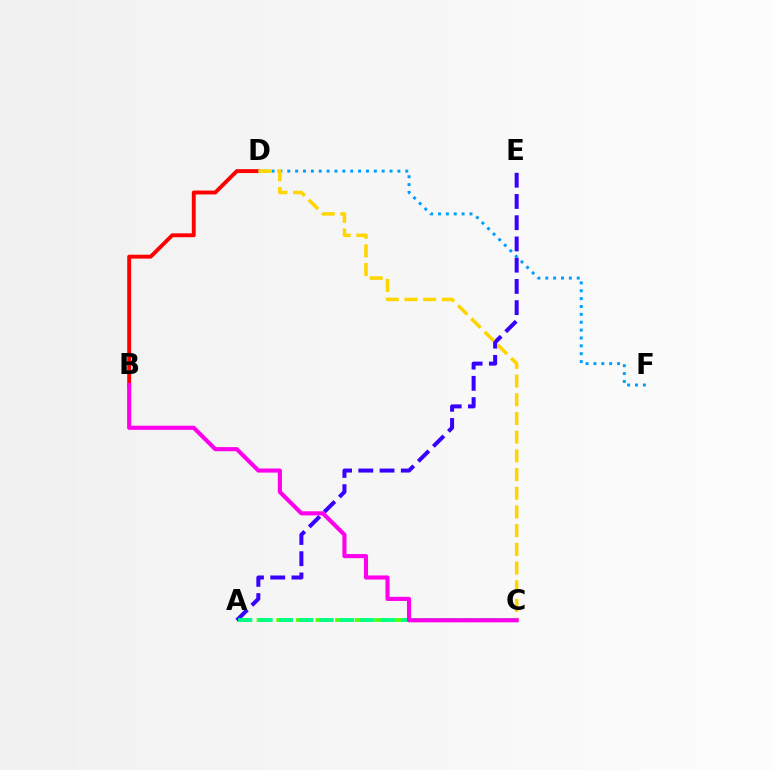{('A', 'C'): [{'color': '#4fff00', 'line_style': 'dashed', 'thickness': 2.67}, {'color': '#00ff86', 'line_style': 'dashed', 'thickness': 2.77}], ('B', 'D'): [{'color': '#ff0000', 'line_style': 'solid', 'thickness': 2.8}], ('D', 'F'): [{'color': '#009eff', 'line_style': 'dotted', 'thickness': 2.14}], ('A', 'E'): [{'color': '#3700ff', 'line_style': 'dashed', 'thickness': 2.88}], ('C', 'D'): [{'color': '#ffd500', 'line_style': 'dashed', 'thickness': 2.54}], ('B', 'C'): [{'color': '#ff00ed', 'line_style': 'solid', 'thickness': 2.96}]}